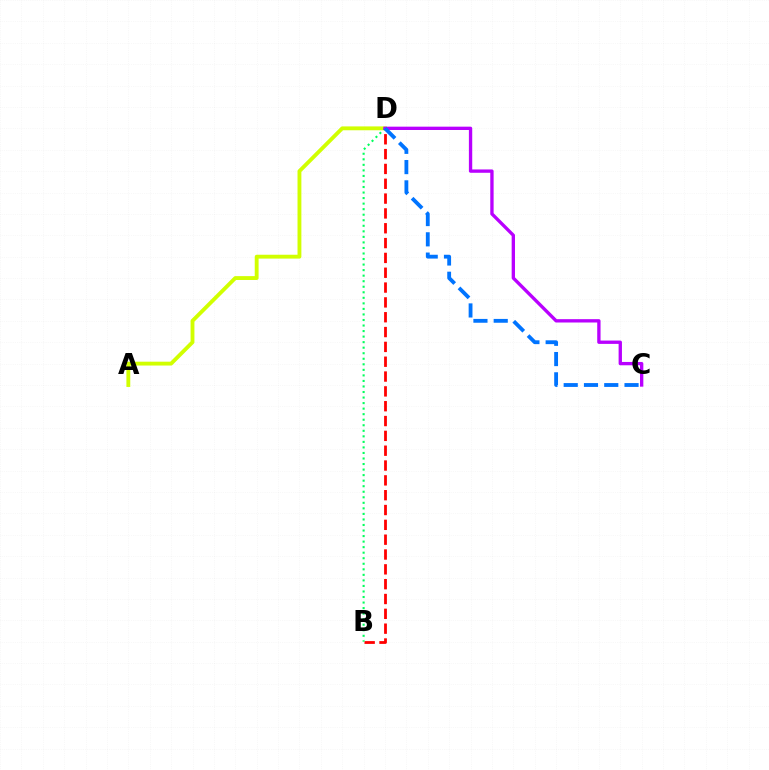{('A', 'D'): [{'color': '#d1ff00', 'line_style': 'solid', 'thickness': 2.78}], ('B', 'D'): [{'color': '#ff0000', 'line_style': 'dashed', 'thickness': 2.01}, {'color': '#00ff5c', 'line_style': 'dotted', 'thickness': 1.51}], ('C', 'D'): [{'color': '#b900ff', 'line_style': 'solid', 'thickness': 2.4}, {'color': '#0074ff', 'line_style': 'dashed', 'thickness': 2.75}]}